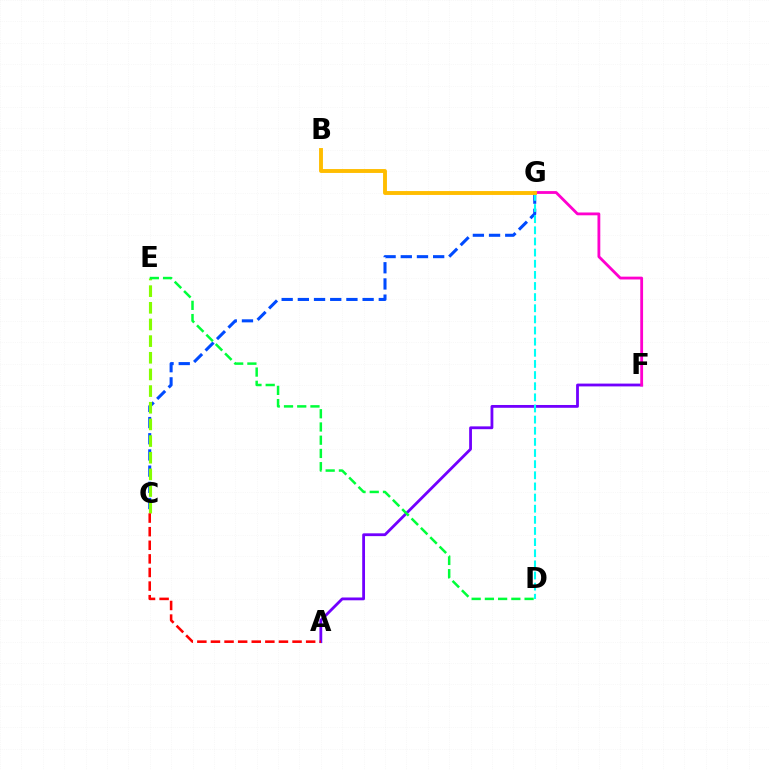{('A', 'F'): [{'color': '#7200ff', 'line_style': 'solid', 'thickness': 2.02}], ('F', 'G'): [{'color': '#ff00cf', 'line_style': 'solid', 'thickness': 2.03}], ('C', 'G'): [{'color': '#004bff', 'line_style': 'dashed', 'thickness': 2.2}], ('D', 'G'): [{'color': '#00fff6', 'line_style': 'dashed', 'thickness': 1.51}], ('B', 'G'): [{'color': '#ffbd00', 'line_style': 'solid', 'thickness': 2.8}], ('C', 'E'): [{'color': '#84ff00', 'line_style': 'dashed', 'thickness': 2.26}], ('A', 'C'): [{'color': '#ff0000', 'line_style': 'dashed', 'thickness': 1.85}], ('D', 'E'): [{'color': '#00ff39', 'line_style': 'dashed', 'thickness': 1.8}]}